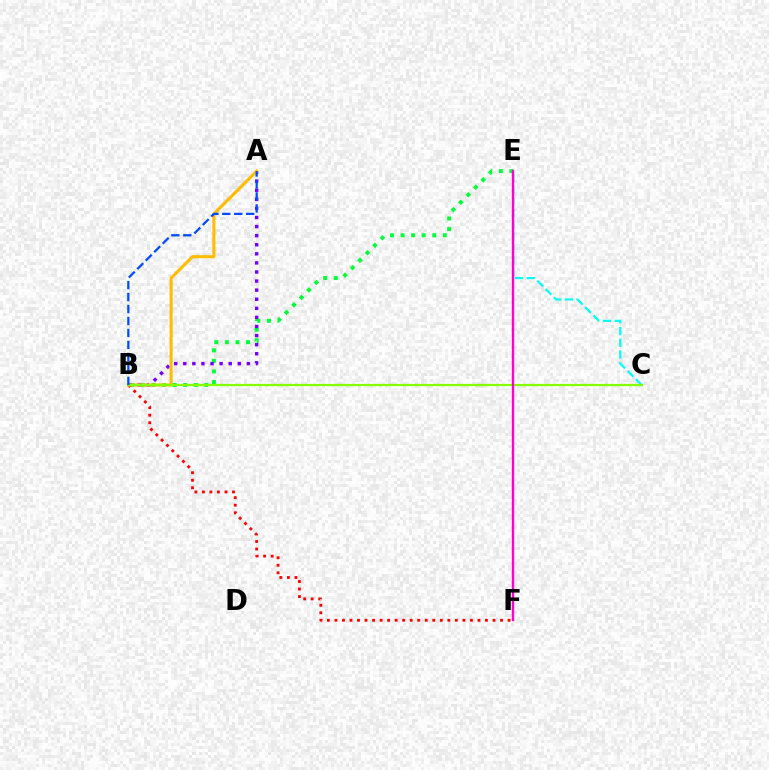{('B', 'E'): [{'color': '#00ff39', 'line_style': 'dotted', 'thickness': 2.87}], ('A', 'B'): [{'color': '#7200ff', 'line_style': 'dotted', 'thickness': 2.47}, {'color': '#ffbd00', 'line_style': 'solid', 'thickness': 2.2}, {'color': '#004bff', 'line_style': 'dashed', 'thickness': 1.63}], ('B', 'F'): [{'color': '#ff0000', 'line_style': 'dotted', 'thickness': 2.04}], ('C', 'E'): [{'color': '#00fff6', 'line_style': 'dashed', 'thickness': 1.6}], ('B', 'C'): [{'color': '#84ff00', 'line_style': 'solid', 'thickness': 1.59}], ('E', 'F'): [{'color': '#ff00cf', 'line_style': 'solid', 'thickness': 1.72}]}